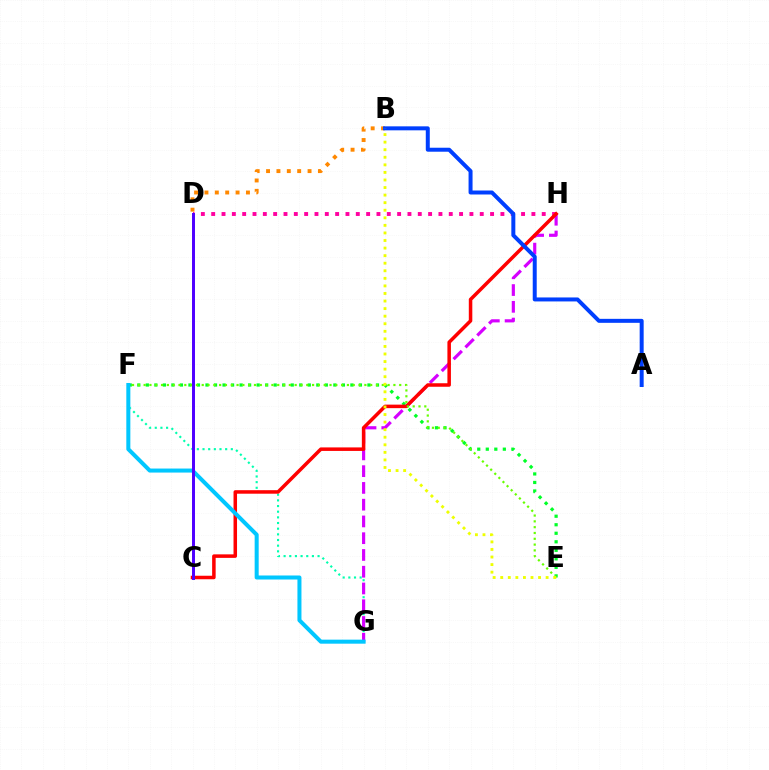{('F', 'G'): [{'color': '#00ffaf', 'line_style': 'dotted', 'thickness': 1.54}, {'color': '#00c7ff', 'line_style': 'solid', 'thickness': 2.9}], ('G', 'H'): [{'color': '#d600ff', 'line_style': 'dashed', 'thickness': 2.28}], ('E', 'F'): [{'color': '#00ff27', 'line_style': 'dotted', 'thickness': 2.32}, {'color': '#66ff00', 'line_style': 'dotted', 'thickness': 1.58}], ('D', 'H'): [{'color': '#ff00a0', 'line_style': 'dotted', 'thickness': 2.81}], ('C', 'H'): [{'color': '#ff0000', 'line_style': 'solid', 'thickness': 2.53}], ('C', 'D'): [{'color': '#4f00ff', 'line_style': 'solid', 'thickness': 2.14}], ('B', 'D'): [{'color': '#ff8800', 'line_style': 'dotted', 'thickness': 2.82}], ('A', 'B'): [{'color': '#003fff', 'line_style': 'solid', 'thickness': 2.87}], ('B', 'E'): [{'color': '#eeff00', 'line_style': 'dotted', 'thickness': 2.06}]}